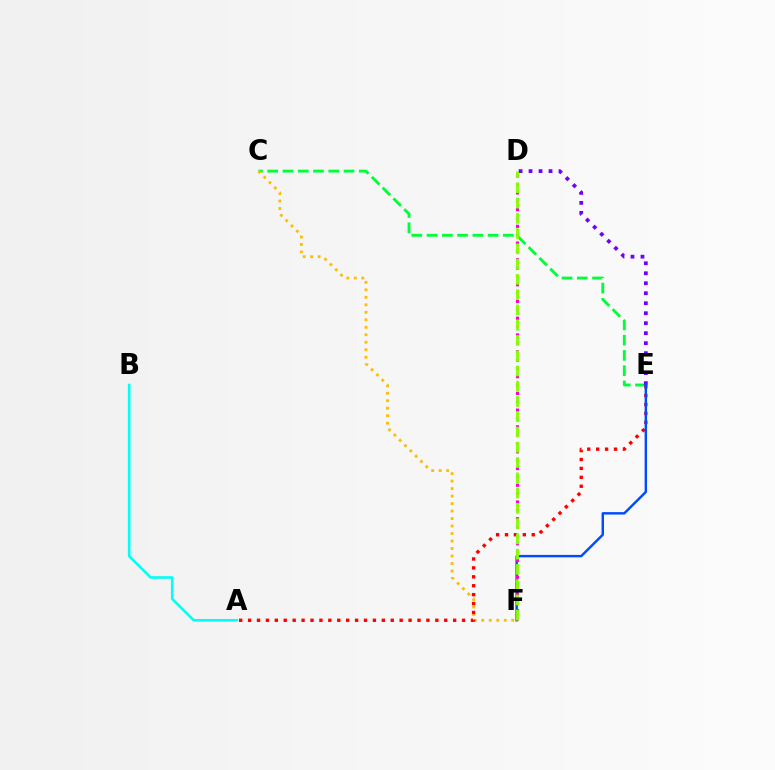{('C', 'E'): [{'color': '#00ff39', 'line_style': 'dashed', 'thickness': 2.07}], ('D', 'E'): [{'color': '#7200ff', 'line_style': 'dotted', 'thickness': 2.71}], ('C', 'F'): [{'color': '#ffbd00', 'line_style': 'dotted', 'thickness': 2.03}], ('A', 'E'): [{'color': '#ff0000', 'line_style': 'dotted', 'thickness': 2.42}], ('A', 'B'): [{'color': '#00fff6', 'line_style': 'solid', 'thickness': 1.86}], ('E', 'F'): [{'color': '#004bff', 'line_style': 'solid', 'thickness': 1.76}], ('D', 'F'): [{'color': '#ff00cf', 'line_style': 'dotted', 'thickness': 2.27}, {'color': '#84ff00', 'line_style': 'dashed', 'thickness': 2.07}]}